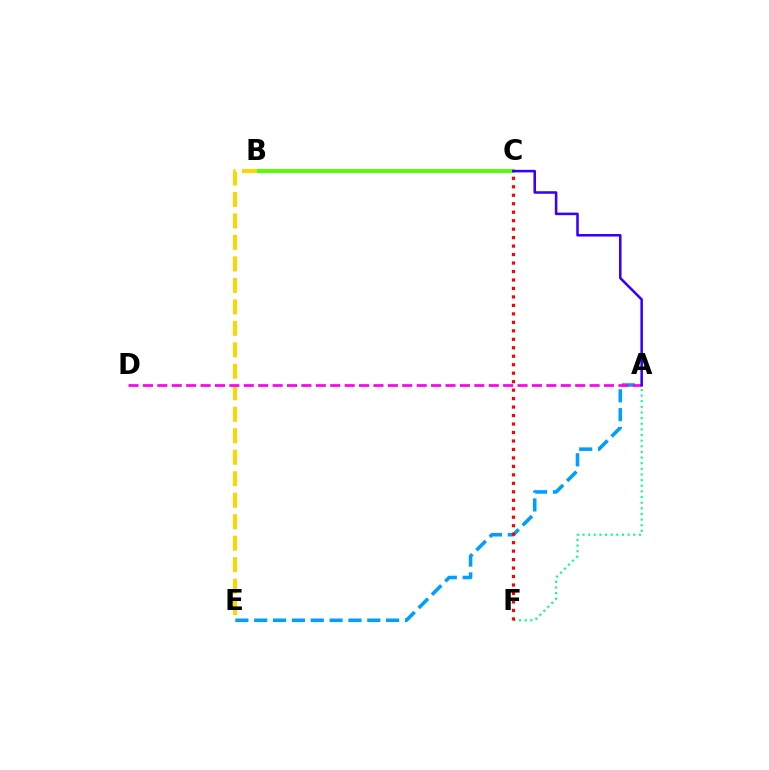{('B', 'C'): [{'color': '#4fff00', 'line_style': 'solid', 'thickness': 2.78}], ('A', 'F'): [{'color': '#00ff86', 'line_style': 'dotted', 'thickness': 1.53}], ('A', 'E'): [{'color': '#009eff', 'line_style': 'dashed', 'thickness': 2.56}], ('B', 'E'): [{'color': '#ffd500', 'line_style': 'dashed', 'thickness': 2.92}], ('C', 'F'): [{'color': '#ff0000', 'line_style': 'dotted', 'thickness': 2.3}], ('A', 'D'): [{'color': '#ff00ed', 'line_style': 'dashed', 'thickness': 1.96}], ('A', 'C'): [{'color': '#3700ff', 'line_style': 'solid', 'thickness': 1.84}]}